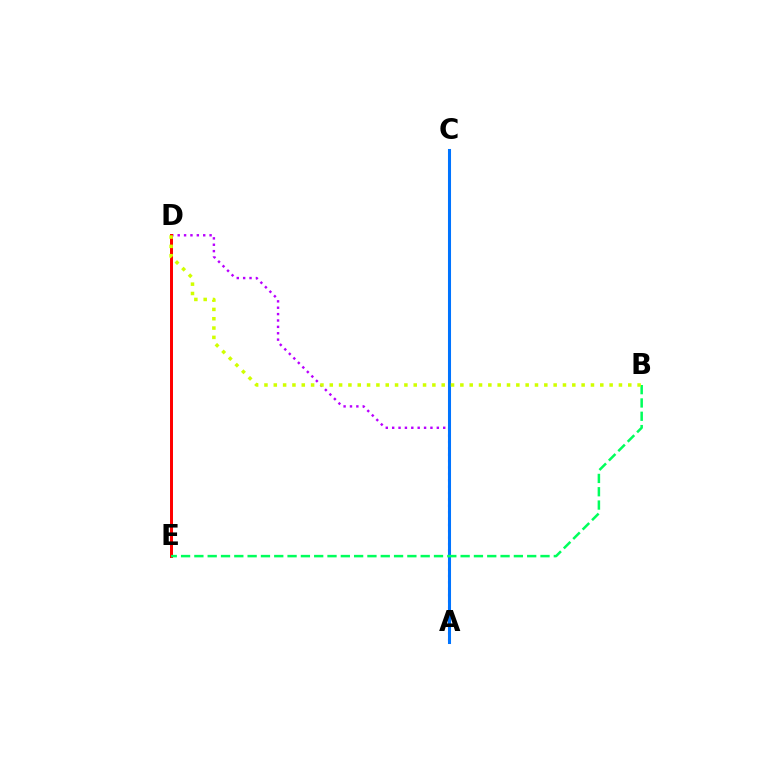{('A', 'D'): [{'color': '#b900ff', 'line_style': 'dotted', 'thickness': 1.73}], ('A', 'C'): [{'color': '#0074ff', 'line_style': 'solid', 'thickness': 2.2}], ('D', 'E'): [{'color': '#ff0000', 'line_style': 'solid', 'thickness': 2.15}], ('B', 'E'): [{'color': '#00ff5c', 'line_style': 'dashed', 'thickness': 1.81}], ('B', 'D'): [{'color': '#d1ff00', 'line_style': 'dotted', 'thickness': 2.53}]}